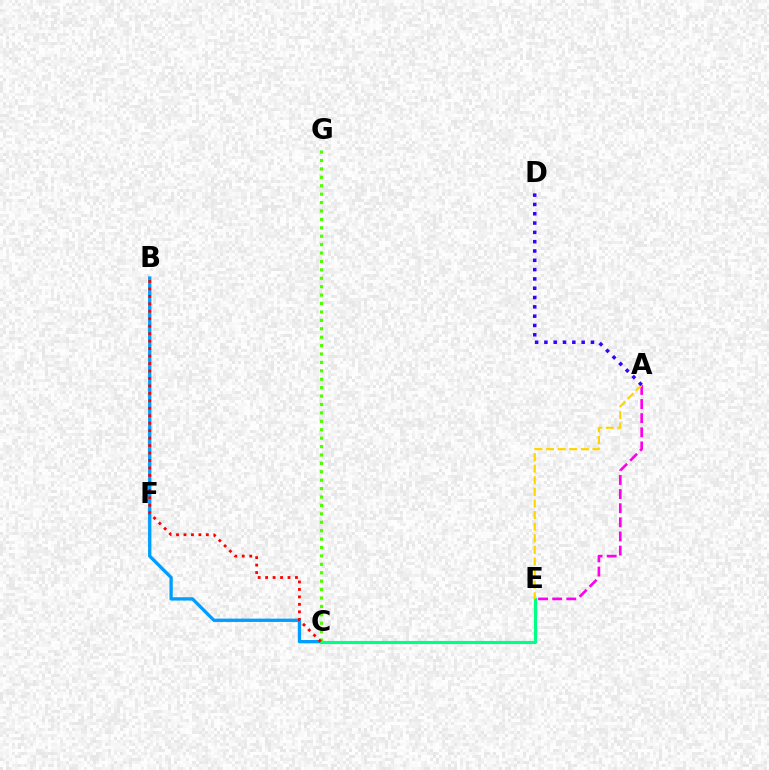{('B', 'C'): [{'color': '#009eff', 'line_style': 'solid', 'thickness': 2.39}, {'color': '#ff0000', 'line_style': 'dotted', 'thickness': 2.03}], ('C', 'E'): [{'color': '#00ff86', 'line_style': 'solid', 'thickness': 2.26}], ('A', 'E'): [{'color': '#ff00ed', 'line_style': 'dashed', 'thickness': 1.92}, {'color': '#ffd500', 'line_style': 'dashed', 'thickness': 1.58}], ('C', 'G'): [{'color': '#4fff00', 'line_style': 'dotted', 'thickness': 2.29}], ('A', 'D'): [{'color': '#3700ff', 'line_style': 'dotted', 'thickness': 2.53}]}